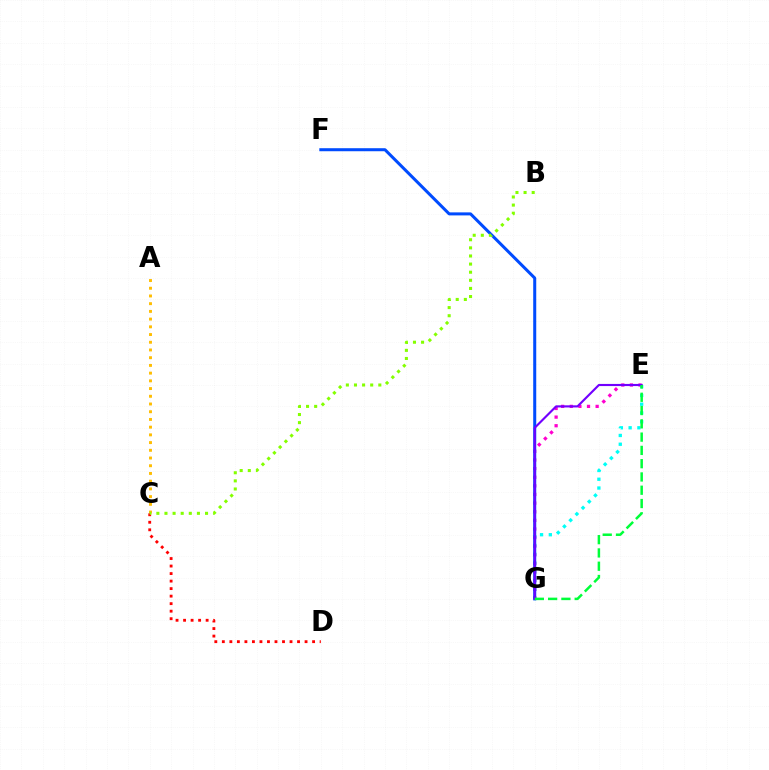{('A', 'C'): [{'color': '#ffbd00', 'line_style': 'dotted', 'thickness': 2.1}], ('E', 'G'): [{'color': '#00fff6', 'line_style': 'dotted', 'thickness': 2.38}, {'color': '#ff00cf', 'line_style': 'dotted', 'thickness': 2.34}, {'color': '#7200ff', 'line_style': 'solid', 'thickness': 1.54}, {'color': '#00ff39', 'line_style': 'dashed', 'thickness': 1.8}], ('F', 'G'): [{'color': '#004bff', 'line_style': 'solid', 'thickness': 2.18}], ('C', 'D'): [{'color': '#ff0000', 'line_style': 'dotted', 'thickness': 2.04}], ('B', 'C'): [{'color': '#84ff00', 'line_style': 'dotted', 'thickness': 2.2}]}